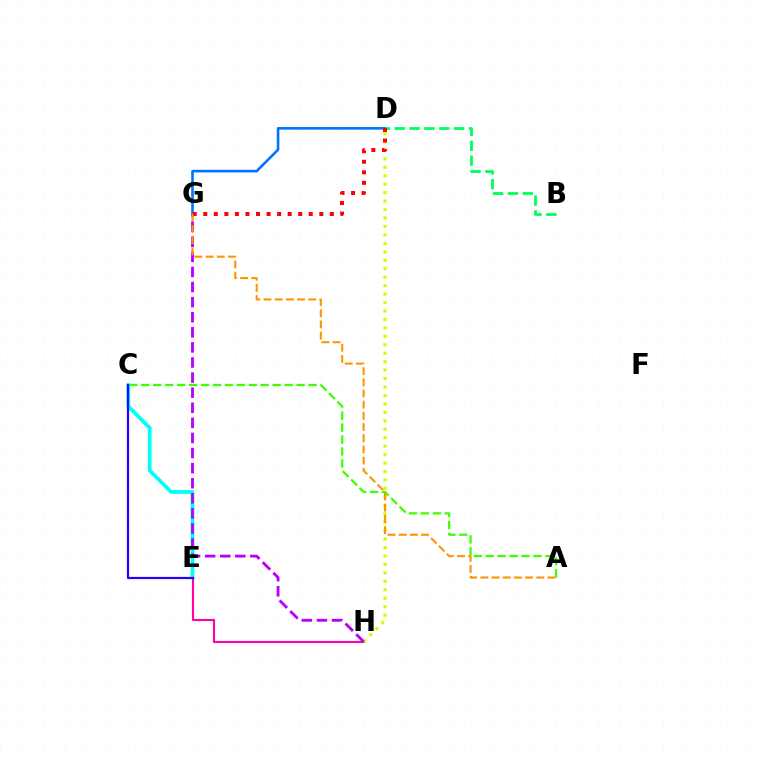{('D', 'G'): [{'color': '#0074ff', 'line_style': 'solid', 'thickness': 1.88}, {'color': '#ff0000', 'line_style': 'dotted', 'thickness': 2.87}], ('A', 'C'): [{'color': '#3dff00', 'line_style': 'dashed', 'thickness': 1.62}], ('C', 'E'): [{'color': '#00fff6', 'line_style': 'solid', 'thickness': 2.7}, {'color': '#2500ff', 'line_style': 'solid', 'thickness': 1.59}], ('E', 'H'): [{'color': '#ff00ac', 'line_style': 'solid', 'thickness': 1.51}], ('D', 'H'): [{'color': '#d1ff00', 'line_style': 'dotted', 'thickness': 2.3}], ('B', 'D'): [{'color': '#00ff5c', 'line_style': 'dashed', 'thickness': 2.02}], ('G', 'H'): [{'color': '#b900ff', 'line_style': 'dashed', 'thickness': 2.05}], ('A', 'G'): [{'color': '#ff9400', 'line_style': 'dashed', 'thickness': 1.52}]}